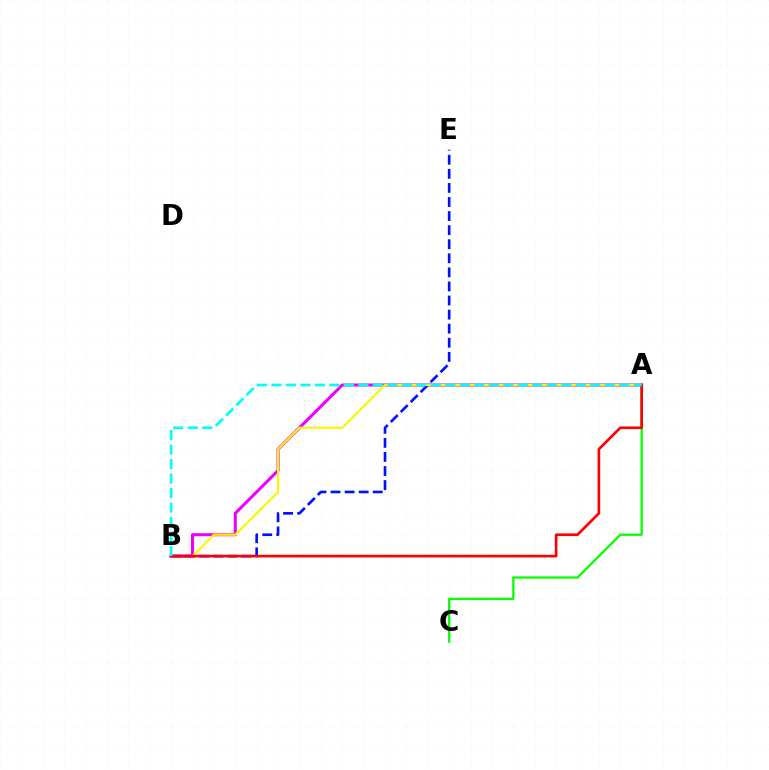{('A', 'C'): [{'color': '#08ff00', 'line_style': 'solid', 'thickness': 1.65}], ('A', 'B'): [{'color': '#ee00ff', 'line_style': 'solid', 'thickness': 2.19}, {'color': '#fcf500', 'line_style': 'solid', 'thickness': 1.56}, {'color': '#ff0000', 'line_style': 'solid', 'thickness': 1.91}, {'color': '#00fff6', 'line_style': 'dashed', 'thickness': 1.97}], ('B', 'E'): [{'color': '#0010ff', 'line_style': 'dashed', 'thickness': 1.91}]}